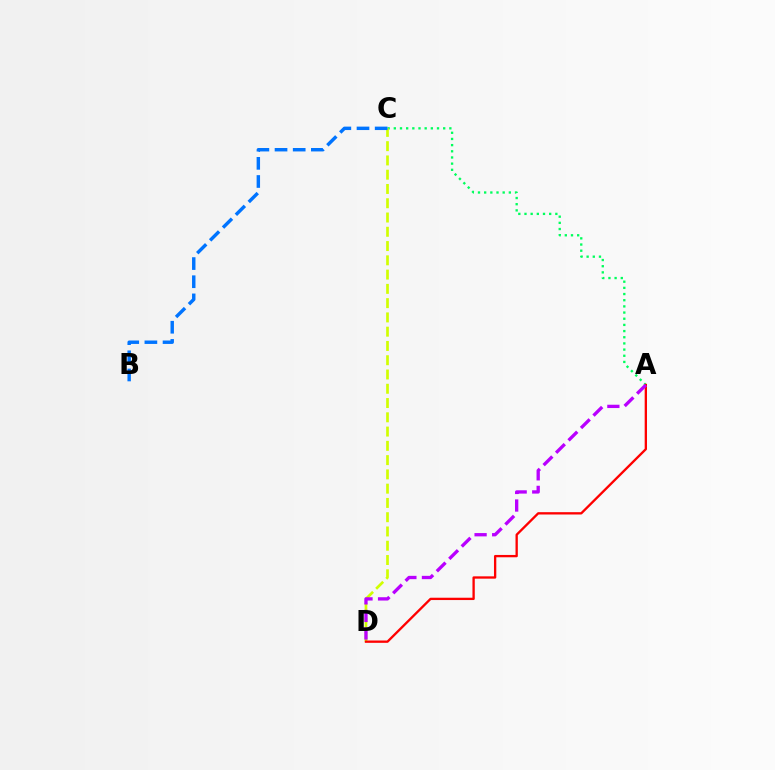{('A', 'C'): [{'color': '#00ff5c', 'line_style': 'dotted', 'thickness': 1.68}], ('C', 'D'): [{'color': '#d1ff00', 'line_style': 'dashed', 'thickness': 1.94}], ('A', 'D'): [{'color': '#ff0000', 'line_style': 'solid', 'thickness': 1.67}, {'color': '#b900ff', 'line_style': 'dashed', 'thickness': 2.39}], ('B', 'C'): [{'color': '#0074ff', 'line_style': 'dashed', 'thickness': 2.47}]}